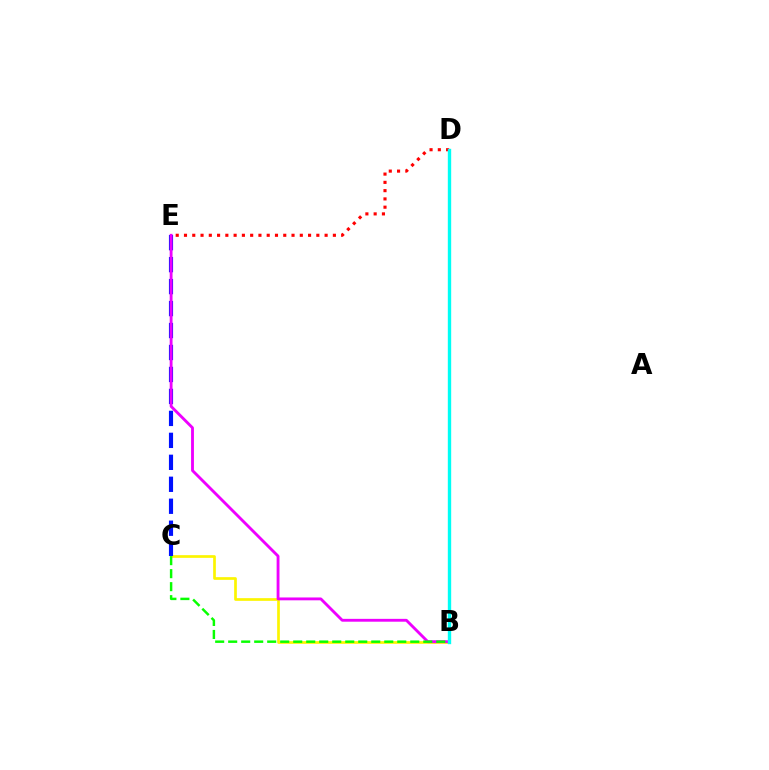{('B', 'C'): [{'color': '#fcf500', 'line_style': 'solid', 'thickness': 1.94}, {'color': '#08ff00', 'line_style': 'dashed', 'thickness': 1.77}], ('D', 'E'): [{'color': '#ff0000', 'line_style': 'dotted', 'thickness': 2.25}], ('C', 'E'): [{'color': '#0010ff', 'line_style': 'dashed', 'thickness': 2.98}], ('B', 'E'): [{'color': '#ee00ff', 'line_style': 'solid', 'thickness': 2.05}], ('B', 'D'): [{'color': '#00fff6', 'line_style': 'solid', 'thickness': 2.42}]}